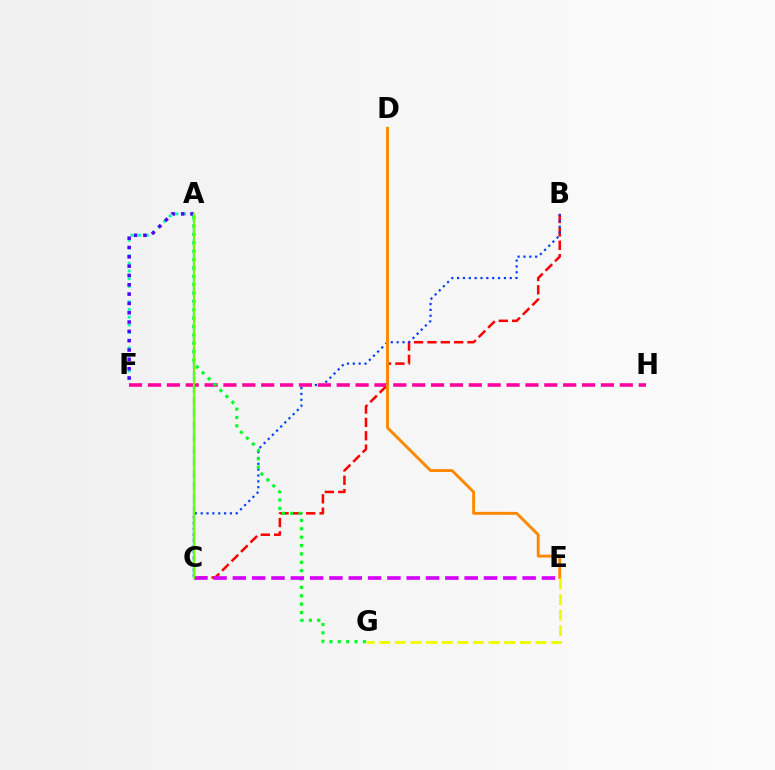{('A', 'F'): [{'color': '#00ffaf', 'line_style': 'dotted', 'thickness': 2.09}, {'color': '#4f00ff', 'line_style': 'dotted', 'thickness': 2.53}], ('B', 'C'): [{'color': '#ff0000', 'line_style': 'dashed', 'thickness': 1.81}, {'color': '#003fff', 'line_style': 'dotted', 'thickness': 1.59}], ('F', 'H'): [{'color': '#ff00a0', 'line_style': 'dashed', 'thickness': 2.56}], ('A', 'G'): [{'color': '#00ff27', 'line_style': 'dotted', 'thickness': 2.28}], ('A', 'C'): [{'color': '#00c7ff', 'line_style': 'dashed', 'thickness': 1.65}, {'color': '#66ff00', 'line_style': 'solid', 'thickness': 1.58}], ('C', 'E'): [{'color': '#d600ff', 'line_style': 'dashed', 'thickness': 2.62}], ('D', 'E'): [{'color': '#ff8800', 'line_style': 'solid', 'thickness': 2.09}], ('E', 'G'): [{'color': '#eeff00', 'line_style': 'dashed', 'thickness': 2.12}]}